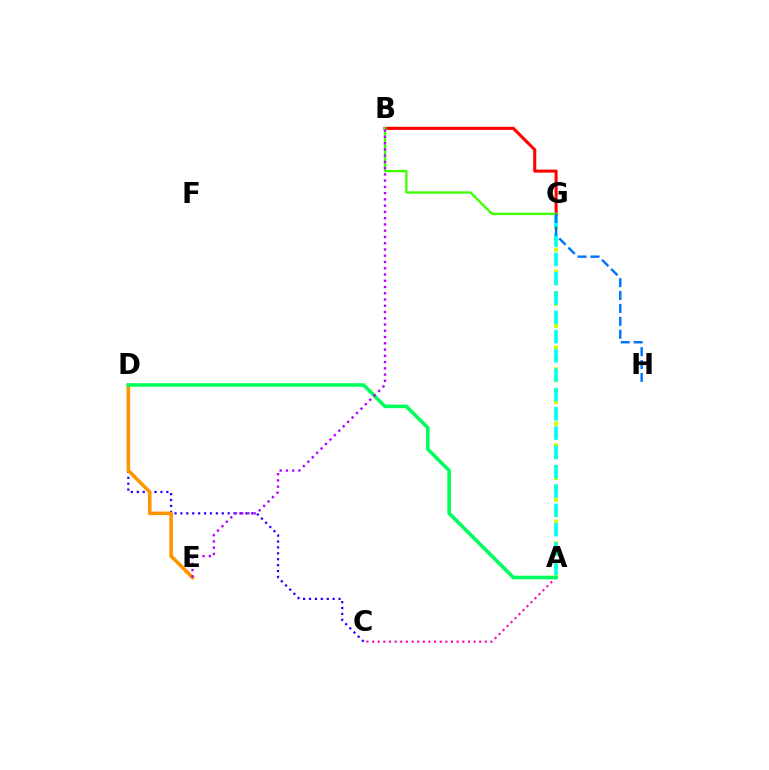{('A', 'G'): [{'color': '#d1ff00', 'line_style': 'dotted', 'thickness': 2.95}, {'color': '#00fff6', 'line_style': 'dashed', 'thickness': 2.62}], ('A', 'C'): [{'color': '#ff00ac', 'line_style': 'dotted', 'thickness': 1.53}], ('C', 'D'): [{'color': '#2500ff', 'line_style': 'dotted', 'thickness': 1.61}], ('B', 'G'): [{'color': '#ff0000', 'line_style': 'solid', 'thickness': 2.2}, {'color': '#3dff00', 'line_style': 'solid', 'thickness': 1.67}], ('D', 'E'): [{'color': '#ff9400', 'line_style': 'solid', 'thickness': 2.58}], ('G', 'H'): [{'color': '#0074ff', 'line_style': 'dashed', 'thickness': 1.75}], ('A', 'D'): [{'color': '#00ff5c', 'line_style': 'solid', 'thickness': 2.58}], ('B', 'E'): [{'color': '#b900ff', 'line_style': 'dotted', 'thickness': 1.7}]}